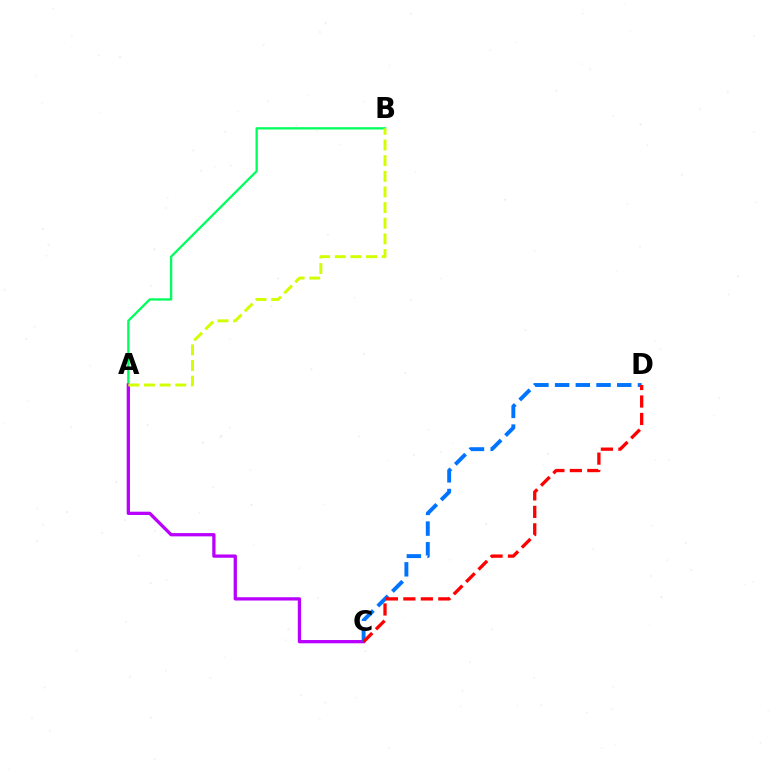{('A', 'B'): [{'color': '#00ff5c', 'line_style': 'solid', 'thickness': 1.66}, {'color': '#d1ff00', 'line_style': 'dashed', 'thickness': 2.12}], ('A', 'C'): [{'color': '#b900ff', 'line_style': 'solid', 'thickness': 2.36}], ('C', 'D'): [{'color': '#0074ff', 'line_style': 'dashed', 'thickness': 2.81}, {'color': '#ff0000', 'line_style': 'dashed', 'thickness': 2.37}]}